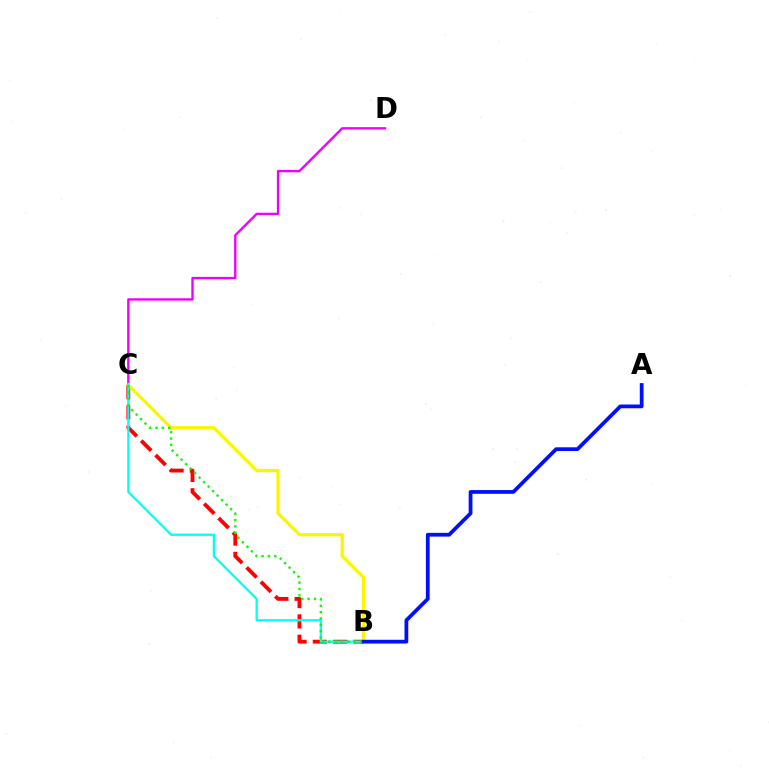{('B', 'C'): [{'color': '#ff0000', 'line_style': 'dashed', 'thickness': 2.76}, {'color': '#fcf500', 'line_style': 'solid', 'thickness': 2.35}, {'color': '#00fff6', 'line_style': 'solid', 'thickness': 1.65}, {'color': '#08ff00', 'line_style': 'dotted', 'thickness': 1.73}], ('C', 'D'): [{'color': '#ee00ff', 'line_style': 'solid', 'thickness': 1.7}], ('A', 'B'): [{'color': '#0010ff', 'line_style': 'solid', 'thickness': 2.7}]}